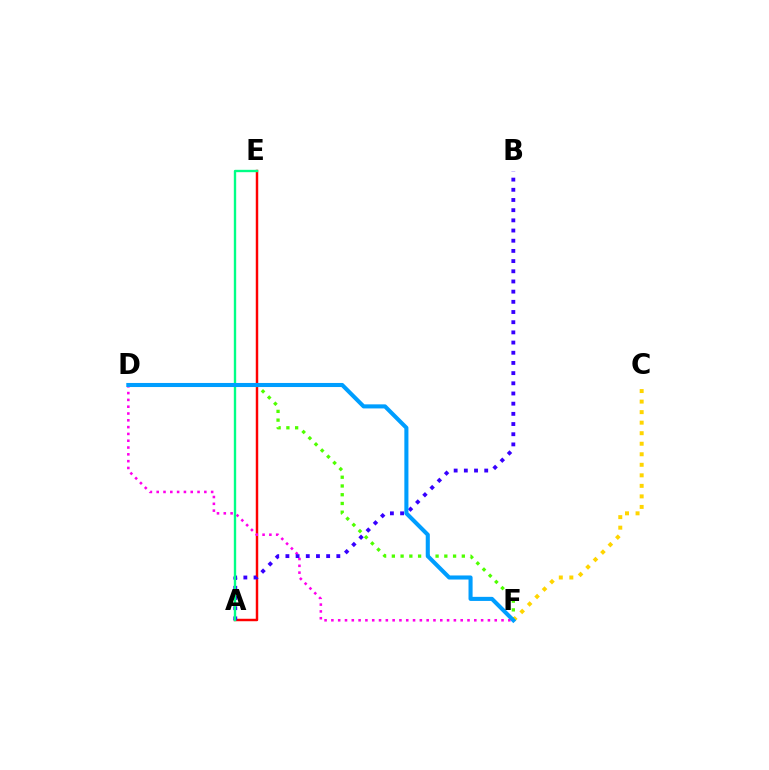{('A', 'E'): [{'color': '#ff0000', 'line_style': 'solid', 'thickness': 1.77}, {'color': '#00ff86', 'line_style': 'solid', 'thickness': 1.7}], ('D', 'F'): [{'color': '#ff00ed', 'line_style': 'dotted', 'thickness': 1.85}, {'color': '#4fff00', 'line_style': 'dotted', 'thickness': 2.38}, {'color': '#009eff', 'line_style': 'solid', 'thickness': 2.94}], ('A', 'B'): [{'color': '#3700ff', 'line_style': 'dotted', 'thickness': 2.77}], ('C', 'F'): [{'color': '#ffd500', 'line_style': 'dotted', 'thickness': 2.86}]}